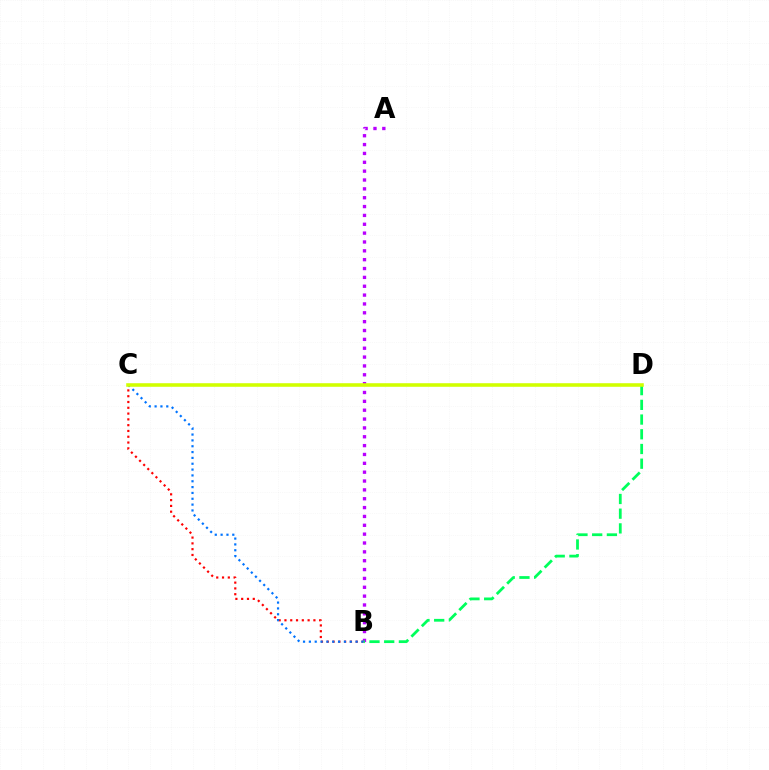{('B', 'C'): [{'color': '#ff0000', 'line_style': 'dotted', 'thickness': 1.57}, {'color': '#0074ff', 'line_style': 'dotted', 'thickness': 1.59}], ('A', 'B'): [{'color': '#b900ff', 'line_style': 'dotted', 'thickness': 2.41}], ('B', 'D'): [{'color': '#00ff5c', 'line_style': 'dashed', 'thickness': 2.0}], ('C', 'D'): [{'color': '#d1ff00', 'line_style': 'solid', 'thickness': 2.57}]}